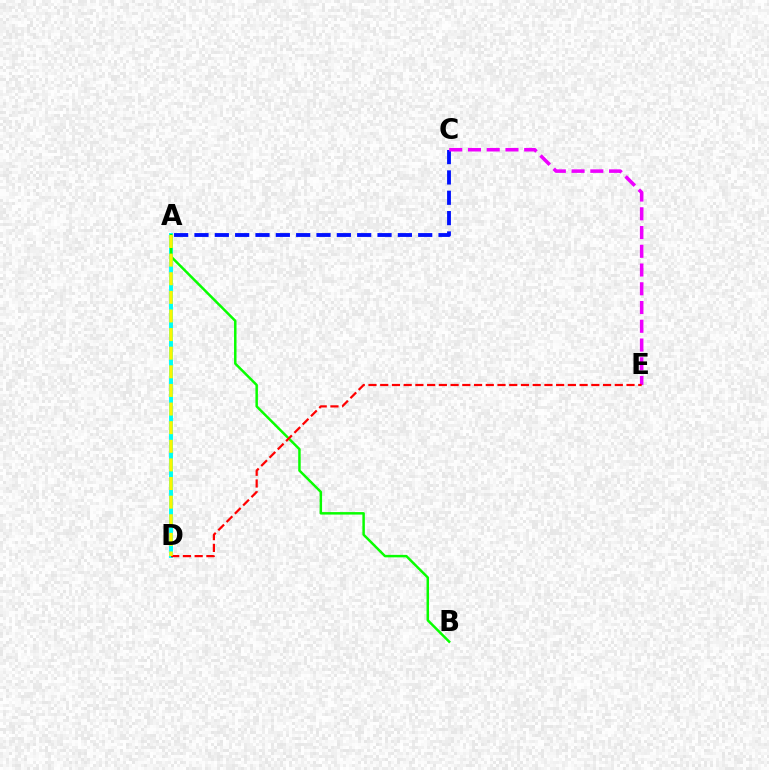{('A', 'D'): [{'color': '#00fff6', 'line_style': 'solid', 'thickness': 2.83}, {'color': '#fcf500', 'line_style': 'dashed', 'thickness': 2.53}], ('A', 'C'): [{'color': '#0010ff', 'line_style': 'dashed', 'thickness': 2.76}], ('C', 'E'): [{'color': '#ee00ff', 'line_style': 'dashed', 'thickness': 2.55}], ('A', 'B'): [{'color': '#08ff00', 'line_style': 'solid', 'thickness': 1.78}], ('D', 'E'): [{'color': '#ff0000', 'line_style': 'dashed', 'thickness': 1.59}]}